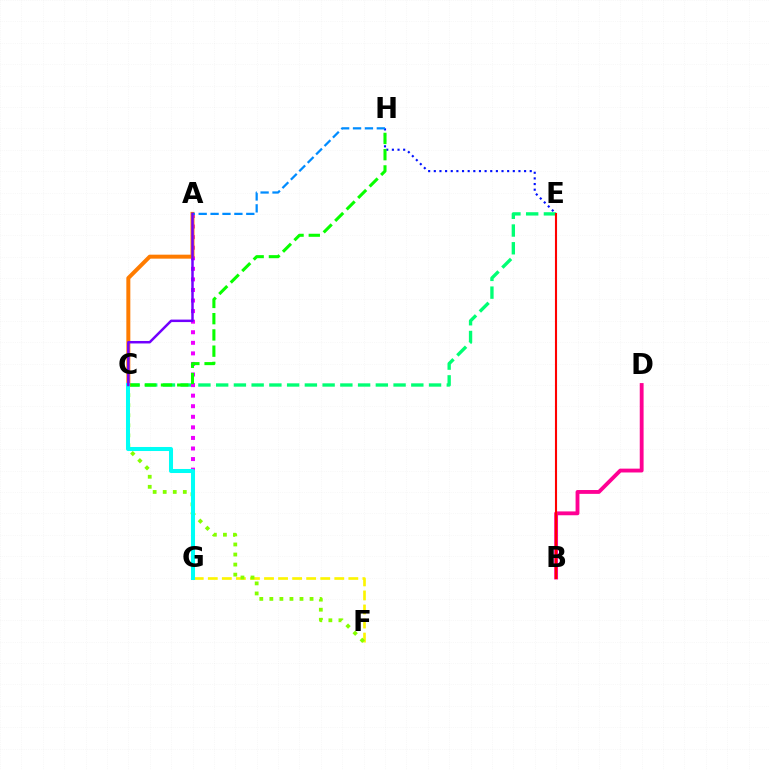{('E', 'H'): [{'color': '#0010ff', 'line_style': 'dotted', 'thickness': 1.53}], ('C', 'E'): [{'color': '#00ff74', 'line_style': 'dashed', 'thickness': 2.41}], ('B', 'D'): [{'color': '#ff0094', 'line_style': 'solid', 'thickness': 2.77}], ('A', 'G'): [{'color': '#ee00ff', 'line_style': 'dotted', 'thickness': 2.87}], ('C', 'H'): [{'color': '#08ff00', 'line_style': 'dashed', 'thickness': 2.21}], ('B', 'E'): [{'color': '#ff0000', 'line_style': 'solid', 'thickness': 1.52}], ('F', 'G'): [{'color': '#fcf500', 'line_style': 'dashed', 'thickness': 1.91}], ('A', 'C'): [{'color': '#ff7c00', 'line_style': 'solid', 'thickness': 2.87}, {'color': '#7200ff', 'line_style': 'solid', 'thickness': 1.79}], ('A', 'H'): [{'color': '#008cff', 'line_style': 'dashed', 'thickness': 1.62}], ('C', 'F'): [{'color': '#84ff00', 'line_style': 'dotted', 'thickness': 2.73}], ('C', 'G'): [{'color': '#00fff6', 'line_style': 'solid', 'thickness': 2.9}]}